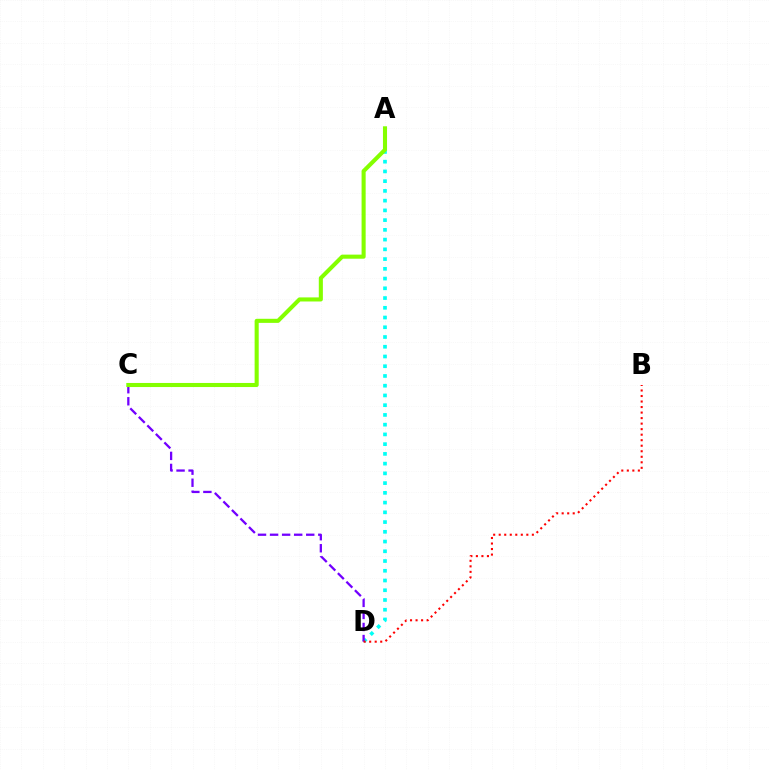{('A', 'D'): [{'color': '#00fff6', 'line_style': 'dotted', 'thickness': 2.65}], ('C', 'D'): [{'color': '#7200ff', 'line_style': 'dashed', 'thickness': 1.64}], ('A', 'C'): [{'color': '#84ff00', 'line_style': 'solid', 'thickness': 2.94}], ('B', 'D'): [{'color': '#ff0000', 'line_style': 'dotted', 'thickness': 1.5}]}